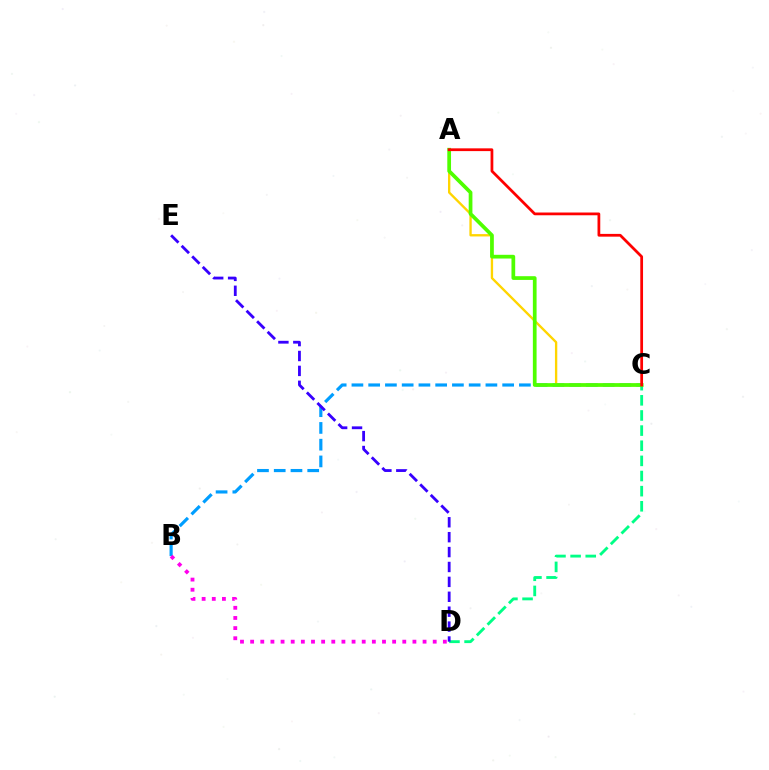{('B', 'C'): [{'color': '#009eff', 'line_style': 'dashed', 'thickness': 2.28}], ('A', 'C'): [{'color': '#ffd500', 'line_style': 'solid', 'thickness': 1.69}, {'color': '#4fff00', 'line_style': 'solid', 'thickness': 2.68}, {'color': '#ff0000', 'line_style': 'solid', 'thickness': 1.98}], ('B', 'D'): [{'color': '#ff00ed', 'line_style': 'dotted', 'thickness': 2.76}], ('C', 'D'): [{'color': '#00ff86', 'line_style': 'dashed', 'thickness': 2.06}], ('D', 'E'): [{'color': '#3700ff', 'line_style': 'dashed', 'thickness': 2.02}]}